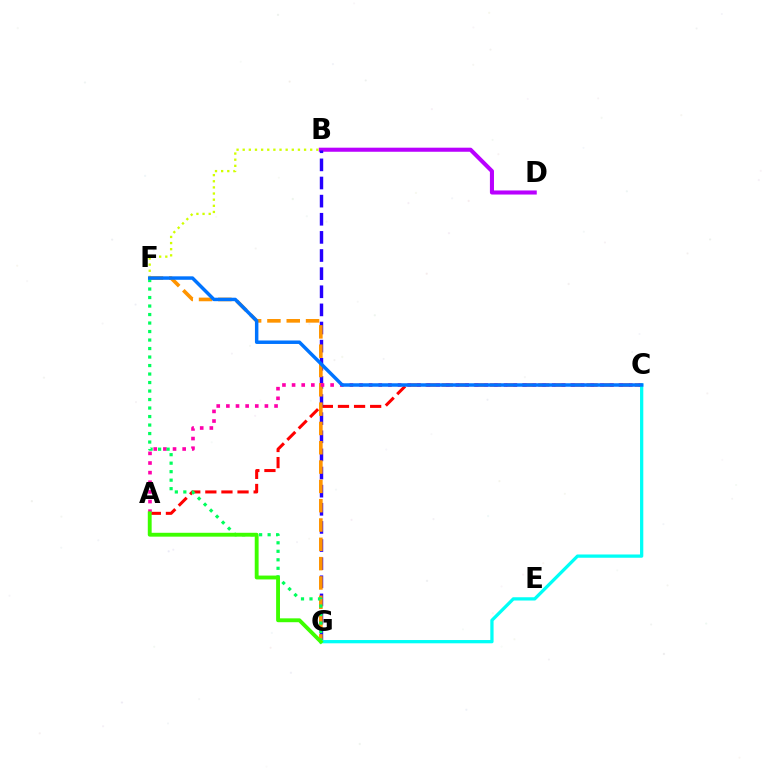{('A', 'C'): [{'color': '#ff0000', 'line_style': 'dashed', 'thickness': 2.19}, {'color': '#ff00ac', 'line_style': 'dotted', 'thickness': 2.62}], ('B', 'D'): [{'color': '#b900ff', 'line_style': 'solid', 'thickness': 2.93}], ('B', 'G'): [{'color': '#2500ff', 'line_style': 'dashed', 'thickness': 2.46}], ('B', 'F'): [{'color': '#d1ff00', 'line_style': 'dotted', 'thickness': 1.67}], ('F', 'G'): [{'color': '#ff9400', 'line_style': 'dashed', 'thickness': 2.62}, {'color': '#00ff5c', 'line_style': 'dotted', 'thickness': 2.31}], ('C', 'G'): [{'color': '#00fff6', 'line_style': 'solid', 'thickness': 2.35}], ('A', 'G'): [{'color': '#3dff00', 'line_style': 'solid', 'thickness': 2.78}], ('C', 'F'): [{'color': '#0074ff', 'line_style': 'solid', 'thickness': 2.5}]}